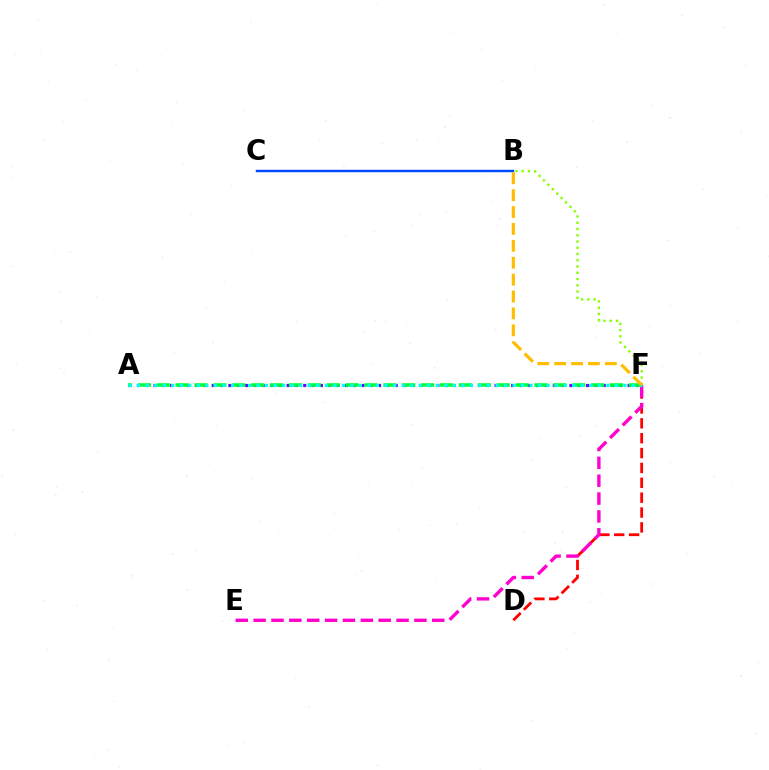{('A', 'F'): [{'color': '#7200ff', 'line_style': 'dotted', 'thickness': 2.26}, {'color': '#00ff39', 'line_style': 'dashed', 'thickness': 2.57}, {'color': '#00fff6', 'line_style': 'dotted', 'thickness': 2.32}], ('D', 'F'): [{'color': '#ff0000', 'line_style': 'dashed', 'thickness': 2.02}], ('B', 'F'): [{'color': '#84ff00', 'line_style': 'dotted', 'thickness': 1.7}, {'color': '#ffbd00', 'line_style': 'dashed', 'thickness': 2.3}], ('E', 'F'): [{'color': '#ff00cf', 'line_style': 'dashed', 'thickness': 2.43}], ('B', 'C'): [{'color': '#004bff', 'line_style': 'solid', 'thickness': 1.76}]}